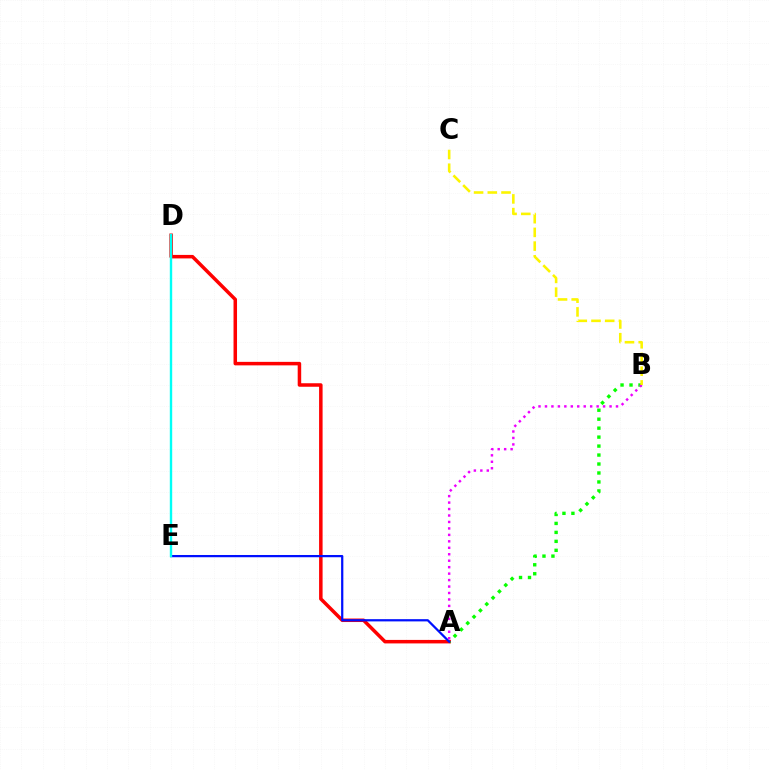{('A', 'D'): [{'color': '#ff0000', 'line_style': 'solid', 'thickness': 2.52}], ('A', 'B'): [{'color': '#08ff00', 'line_style': 'dotted', 'thickness': 2.44}, {'color': '#ee00ff', 'line_style': 'dotted', 'thickness': 1.75}], ('A', 'E'): [{'color': '#0010ff', 'line_style': 'solid', 'thickness': 1.61}], ('B', 'C'): [{'color': '#fcf500', 'line_style': 'dashed', 'thickness': 1.86}], ('D', 'E'): [{'color': '#00fff6', 'line_style': 'solid', 'thickness': 1.72}]}